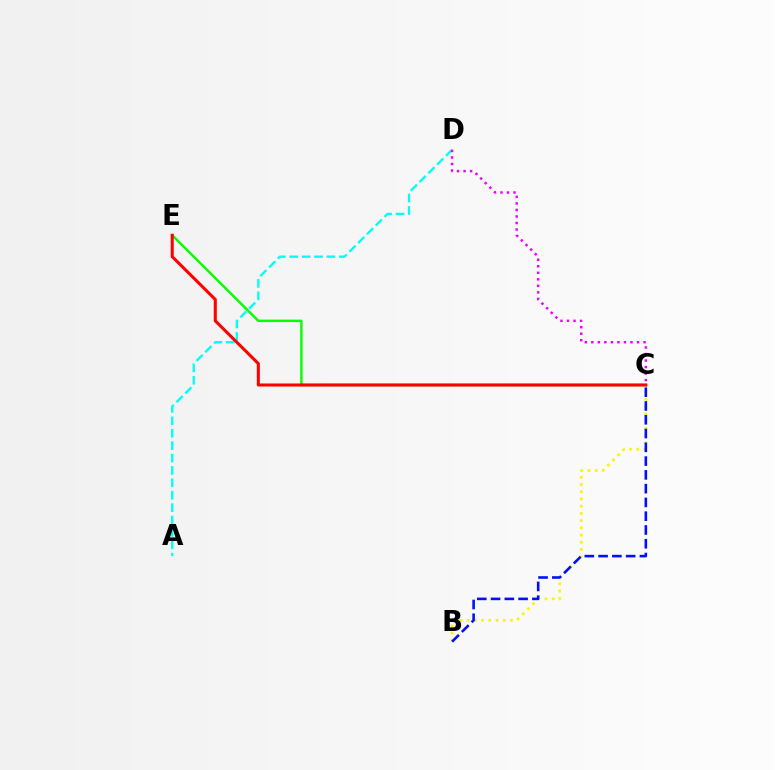{('B', 'C'): [{'color': '#fcf500', 'line_style': 'dotted', 'thickness': 1.96}, {'color': '#0010ff', 'line_style': 'dashed', 'thickness': 1.87}], ('A', 'D'): [{'color': '#00fff6', 'line_style': 'dashed', 'thickness': 1.68}], ('C', 'D'): [{'color': '#ee00ff', 'line_style': 'dotted', 'thickness': 1.77}], ('C', 'E'): [{'color': '#08ff00', 'line_style': 'solid', 'thickness': 1.76}, {'color': '#ff0000', 'line_style': 'solid', 'thickness': 2.2}]}